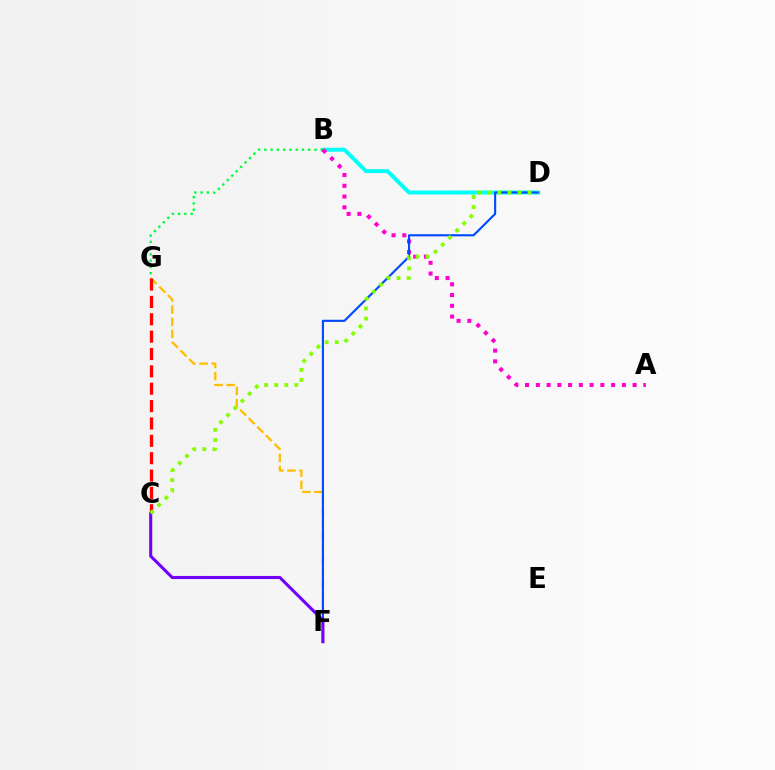{('B', 'D'): [{'color': '#00fff6', 'line_style': 'solid', 'thickness': 2.83}], ('F', 'G'): [{'color': '#ffbd00', 'line_style': 'dashed', 'thickness': 1.65}], ('B', 'G'): [{'color': '#00ff39', 'line_style': 'dotted', 'thickness': 1.7}], ('A', 'B'): [{'color': '#ff00cf', 'line_style': 'dotted', 'thickness': 2.92}], ('C', 'G'): [{'color': '#ff0000', 'line_style': 'dashed', 'thickness': 2.36}], ('D', 'F'): [{'color': '#004bff', 'line_style': 'solid', 'thickness': 1.54}], ('C', 'F'): [{'color': '#7200ff', 'line_style': 'solid', 'thickness': 2.22}], ('C', 'D'): [{'color': '#84ff00', 'line_style': 'dotted', 'thickness': 2.74}]}